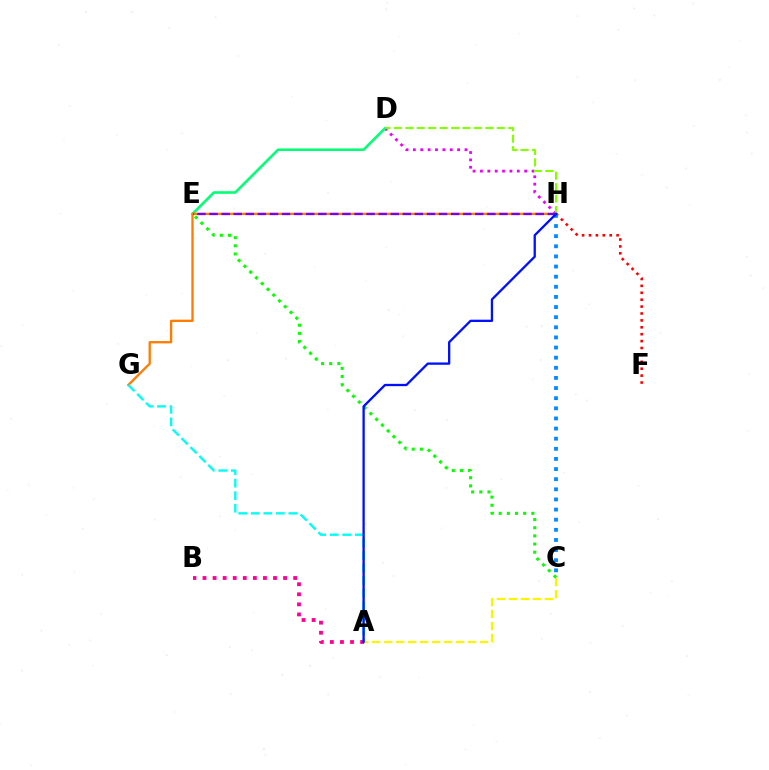{('F', 'H'): [{'color': '#ff0000', 'line_style': 'dotted', 'thickness': 1.88}], ('A', 'C'): [{'color': '#fcf500', 'line_style': 'dashed', 'thickness': 1.63}], ('D', 'H'): [{'color': '#ee00ff', 'line_style': 'dotted', 'thickness': 2.0}, {'color': '#84ff00', 'line_style': 'dashed', 'thickness': 1.55}], ('D', 'E'): [{'color': '#00ff74', 'line_style': 'solid', 'thickness': 1.86}], ('G', 'H'): [{'color': '#ff7c00', 'line_style': 'solid', 'thickness': 1.66}], ('C', 'H'): [{'color': '#008cff', 'line_style': 'dotted', 'thickness': 2.75}], ('A', 'G'): [{'color': '#00fff6', 'line_style': 'dashed', 'thickness': 1.7}], ('E', 'H'): [{'color': '#7200ff', 'line_style': 'dashed', 'thickness': 1.64}], ('C', 'E'): [{'color': '#08ff00', 'line_style': 'dotted', 'thickness': 2.22}], ('A', 'B'): [{'color': '#ff0094', 'line_style': 'dotted', 'thickness': 2.74}], ('A', 'H'): [{'color': '#0010ff', 'line_style': 'solid', 'thickness': 1.66}]}